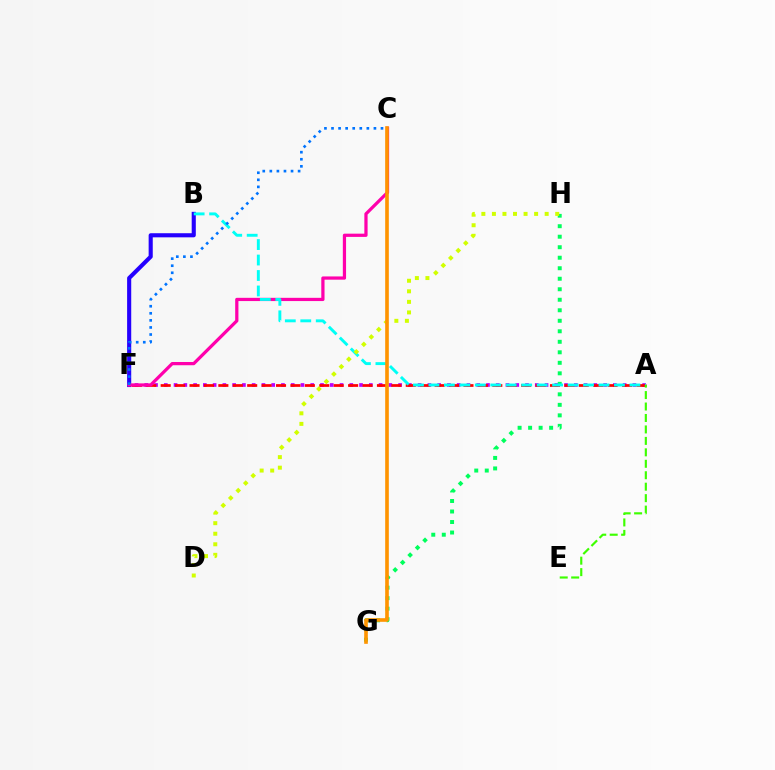{('A', 'F'): [{'color': '#b900ff', 'line_style': 'dotted', 'thickness': 2.65}, {'color': '#ff0000', 'line_style': 'dashed', 'thickness': 1.96}], ('B', 'F'): [{'color': '#2500ff', 'line_style': 'solid', 'thickness': 2.96}], ('C', 'F'): [{'color': '#ff00ac', 'line_style': 'solid', 'thickness': 2.33}, {'color': '#0074ff', 'line_style': 'dotted', 'thickness': 1.92}], ('G', 'H'): [{'color': '#00ff5c', 'line_style': 'dotted', 'thickness': 2.86}], ('A', 'B'): [{'color': '#00fff6', 'line_style': 'dashed', 'thickness': 2.1}], ('D', 'H'): [{'color': '#d1ff00', 'line_style': 'dotted', 'thickness': 2.87}], ('A', 'E'): [{'color': '#3dff00', 'line_style': 'dashed', 'thickness': 1.56}], ('C', 'G'): [{'color': '#ff9400', 'line_style': 'solid', 'thickness': 2.61}]}